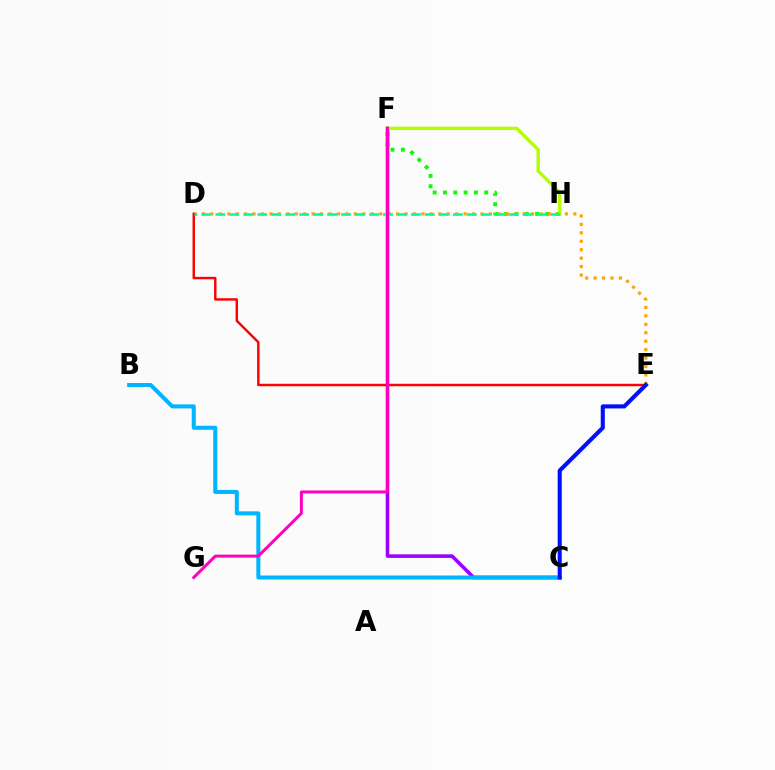{('F', 'H'): [{'color': '#08ff00', 'line_style': 'dotted', 'thickness': 2.81}, {'color': '#b3ff00', 'line_style': 'solid', 'thickness': 2.42}], ('D', 'E'): [{'color': '#ffa500', 'line_style': 'dotted', 'thickness': 2.29}, {'color': '#ff0000', 'line_style': 'solid', 'thickness': 1.75}], ('C', 'F'): [{'color': '#9b00ff', 'line_style': 'solid', 'thickness': 2.57}], ('B', 'C'): [{'color': '#00b5ff', 'line_style': 'solid', 'thickness': 2.9}], ('D', 'H'): [{'color': '#00ff9d', 'line_style': 'dashed', 'thickness': 1.9}], ('F', 'G'): [{'color': '#ff00bd', 'line_style': 'solid', 'thickness': 2.14}], ('C', 'E'): [{'color': '#0010ff', 'line_style': 'solid', 'thickness': 2.94}]}